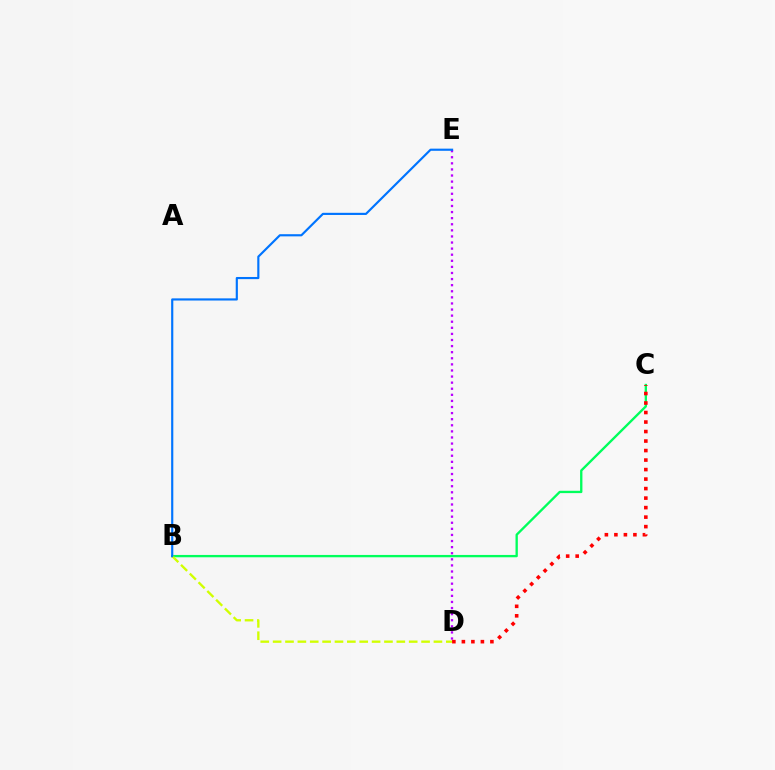{('D', 'E'): [{'color': '#b900ff', 'line_style': 'dotted', 'thickness': 1.66}], ('B', 'C'): [{'color': '#00ff5c', 'line_style': 'solid', 'thickness': 1.68}], ('B', 'D'): [{'color': '#d1ff00', 'line_style': 'dashed', 'thickness': 1.68}], ('C', 'D'): [{'color': '#ff0000', 'line_style': 'dotted', 'thickness': 2.58}], ('B', 'E'): [{'color': '#0074ff', 'line_style': 'solid', 'thickness': 1.55}]}